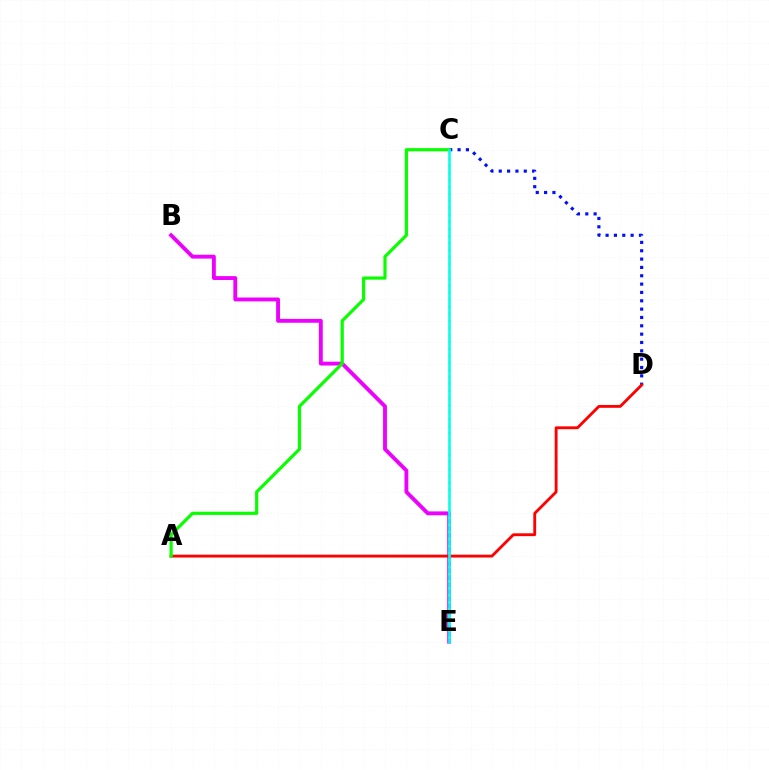{('B', 'E'): [{'color': '#ee00ff', 'line_style': 'solid', 'thickness': 2.78}], ('C', 'E'): [{'color': '#fcf500', 'line_style': 'dotted', 'thickness': 1.91}, {'color': '#00fff6', 'line_style': 'solid', 'thickness': 1.87}], ('C', 'D'): [{'color': '#0010ff', 'line_style': 'dotted', 'thickness': 2.27}], ('A', 'D'): [{'color': '#ff0000', 'line_style': 'solid', 'thickness': 2.05}], ('A', 'C'): [{'color': '#08ff00', 'line_style': 'solid', 'thickness': 2.29}]}